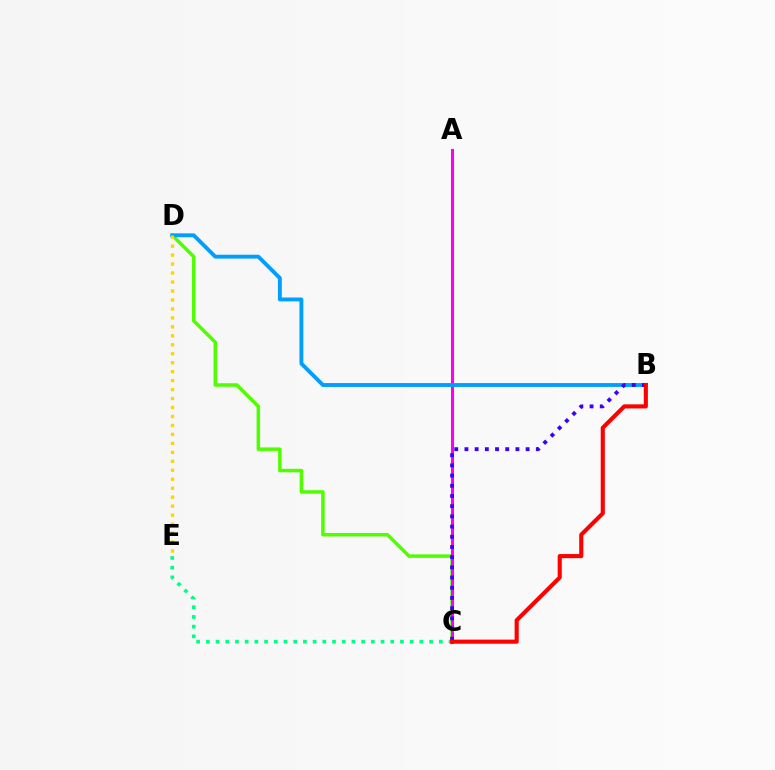{('C', 'D'): [{'color': '#4fff00', 'line_style': 'solid', 'thickness': 2.52}], ('C', 'E'): [{'color': '#00ff86', 'line_style': 'dotted', 'thickness': 2.64}], ('A', 'C'): [{'color': '#ff00ed', 'line_style': 'solid', 'thickness': 2.19}], ('B', 'D'): [{'color': '#009eff', 'line_style': 'solid', 'thickness': 2.78}], ('D', 'E'): [{'color': '#ffd500', 'line_style': 'dotted', 'thickness': 2.44}], ('B', 'C'): [{'color': '#3700ff', 'line_style': 'dotted', 'thickness': 2.77}, {'color': '#ff0000', 'line_style': 'solid', 'thickness': 2.96}]}